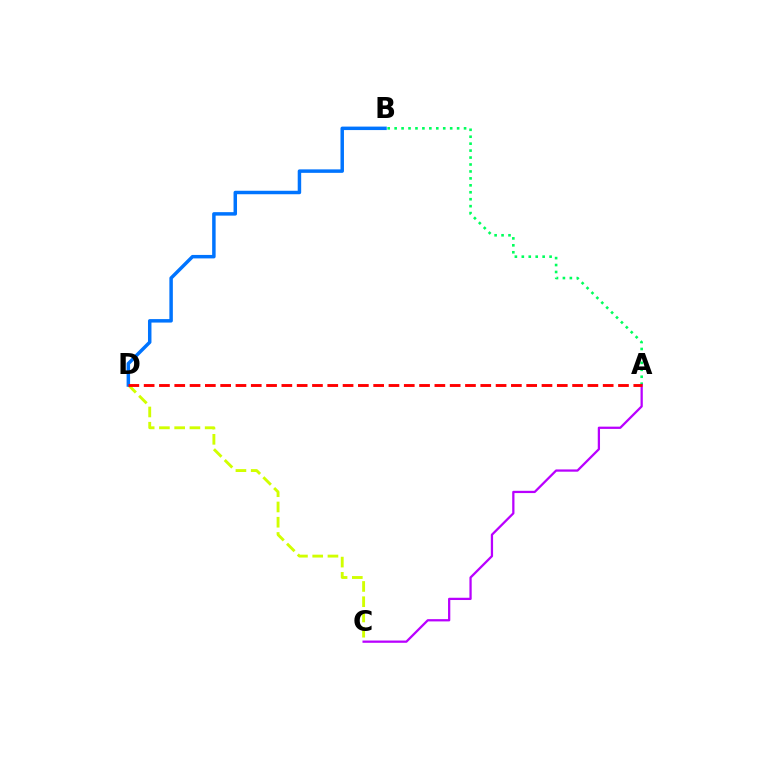{('A', 'B'): [{'color': '#00ff5c', 'line_style': 'dotted', 'thickness': 1.89}], ('A', 'C'): [{'color': '#b900ff', 'line_style': 'solid', 'thickness': 1.63}], ('C', 'D'): [{'color': '#d1ff00', 'line_style': 'dashed', 'thickness': 2.07}], ('B', 'D'): [{'color': '#0074ff', 'line_style': 'solid', 'thickness': 2.5}], ('A', 'D'): [{'color': '#ff0000', 'line_style': 'dashed', 'thickness': 2.08}]}